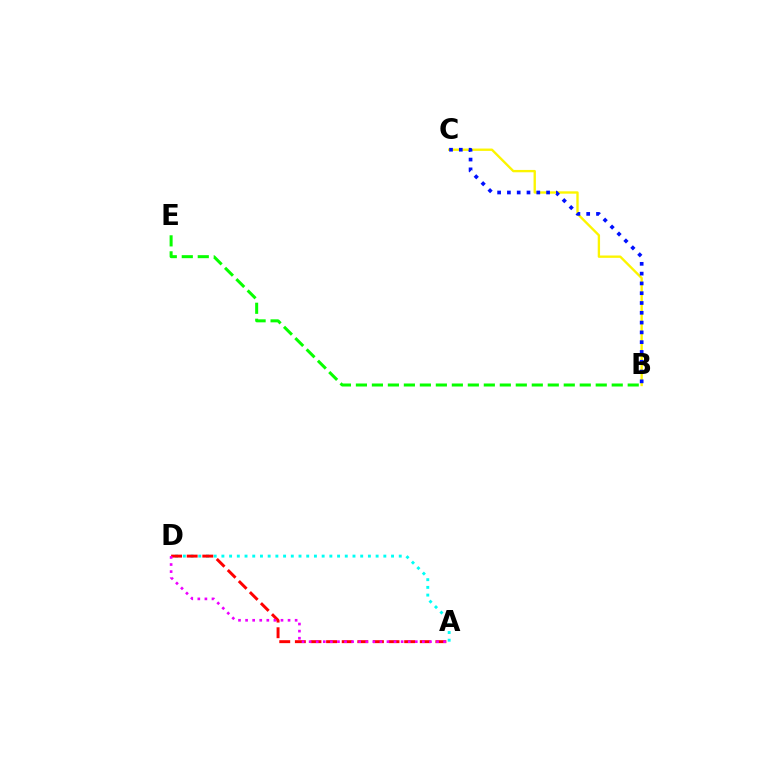{('B', 'C'): [{'color': '#fcf500', 'line_style': 'solid', 'thickness': 1.69}, {'color': '#0010ff', 'line_style': 'dotted', 'thickness': 2.66}], ('B', 'E'): [{'color': '#08ff00', 'line_style': 'dashed', 'thickness': 2.17}], ('A', 'D'): [{'color': '#00fff6', 'line_style': 'dotted', 'thickness': 2.1}, {'color': '#ff0000', 'line_style': 'dashed', 'thickness': 2.12}, {'color': '#ee00ff', 'line_style': 'dotted', 'thickness': 1.92}]}